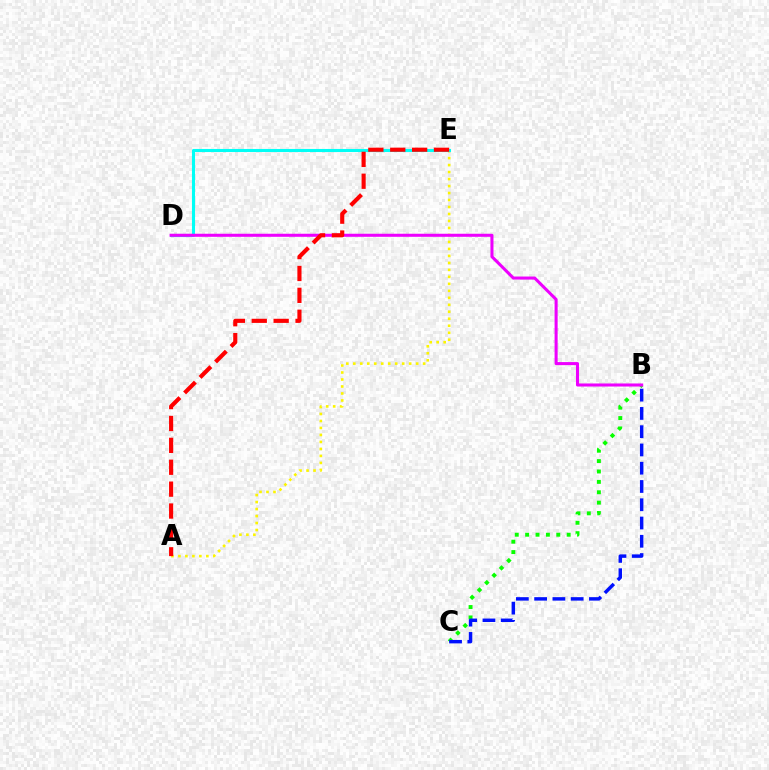{('A', 'E'): [{'color': '#fcf500', 'line_style': 'dotted', 'thickness': 1.9}, {'color': '#ff0000', 'line_style': 'dashed', 'thickness': 2.97}], ('D', 'E'): [{'color': '#00fff6', 'line_style': 'solid', 'thickness': 2.22}], ('B', 'C'): [{'color': '#08ff00', 'line_style': 'dotted', 'thickness': 2.82}, {'color': '#0010ff', 'line_style': 'dashed', 'thickness': 2.48}], ('B', 'D'): [{'color': '#ee00ff', 'line_style': 'solid', 'thickness': 2.2}]}